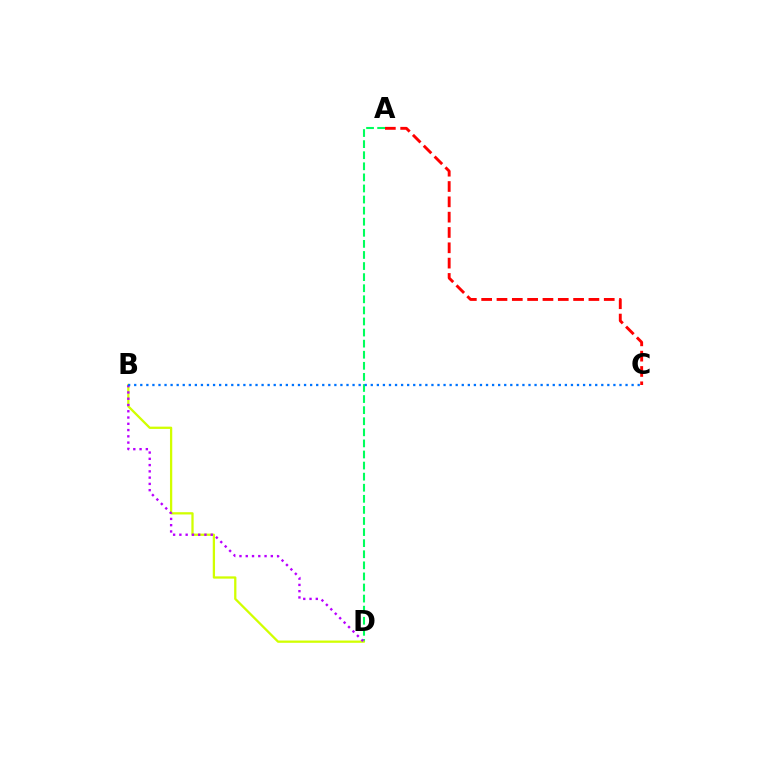{('A', 'D'): [{'color': '#00ff5c', 'line_style': 'dashed', 'thickness': 1.51}], ('B', 'D'): [{'color': '#d1ff00', 'line_style': 'solid', 'thickness': 1.64}, {'color': '#b900ff', 'line_style': 'dotted', 'thickness': 1.7}], ('A', 'C'): [{'color': '#ff0000', 'line_style': 'dashed', 'thickness': 2.08}], ('B', 'C'): [{'color': '#0074ff', 'line_style': 'dotted', 'thickness': 1.65}]}